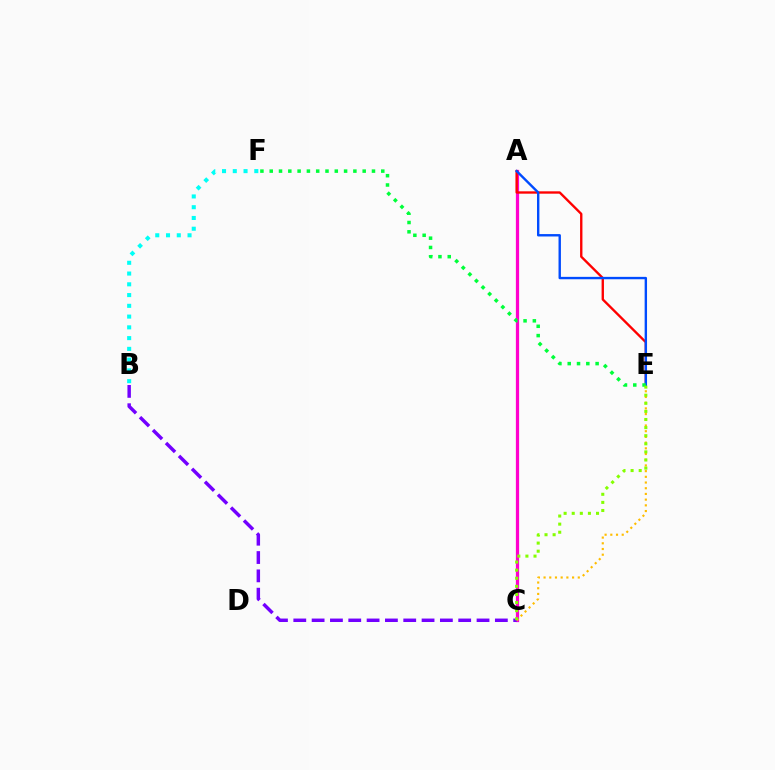{('B', 'F'): [{'color': '#00fff6', 'line_style': 'dotted', 'thickness': 2.92}], ('A', 'C'): [{'color': '#ff00cf', 'line_style': 'solid', 'thickness': 2.34}], ('B', 'C'): [{'color': '#7200ff', 'line_style': 'dashed', 'thickness': 2.49}], ('C', 'E'): [{'color': '#ffbd00', 'line_style': 'dotted', 'thickness': 1.55}, {'color': '#84ff00', 'line_style': 'dotted', 'thickness': 2.2}], ('A', 'E'): [{'color': '#ff0000', 'line_style': 'solid', 'thickness': 1.7}, {'color': '#004bff', 'line_style': 'solid', 'thickness': 1.73}], ('E', 'F'): [{'color': '#00ff39', 'line_style': 'dotted', 'thickness': 2.53}]}